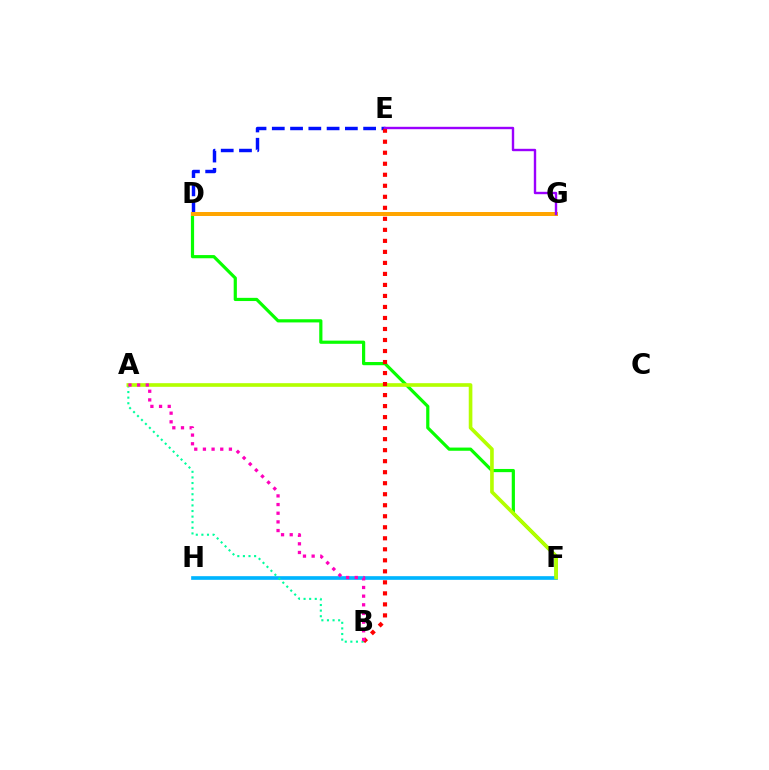{('D', 'F'): [{'color': '#08ff00', 'line_style': 'solid', 'thickness': 2.3}], ('F', 'H'): [{'color': '#00b5ff', 'line_style': 'solid', 'thickness': 2.64}], ('A', 'B'): [{'color': '#00ff9d', 'line_style': 'dotted', 'thickness': 1.52}, {'color': '#ff00bd', 'line_style': 'dotted', 'thickness': 2.35}], ('A', 'F'): [{'color': '#b3ff00', 'line_style': 'solid', 'thickness': 2.62}], ('D', 'E'): [{'color': '#0010ff', 'line_style': 'dashed', 'thickness': 2.48}], ('B', 'E'): [{'color': '#ff0000', 'line_style': 'dotted', 'thickness': 2.99}], ('D', 'G'): [{'color': '#ffa500', 'line_style': 'solid', 'thickness': 2.87}], ('E', 'G'): [{'color': '#9b00ff', 'line_style': 'solid', 'thickness': 1.73}]}